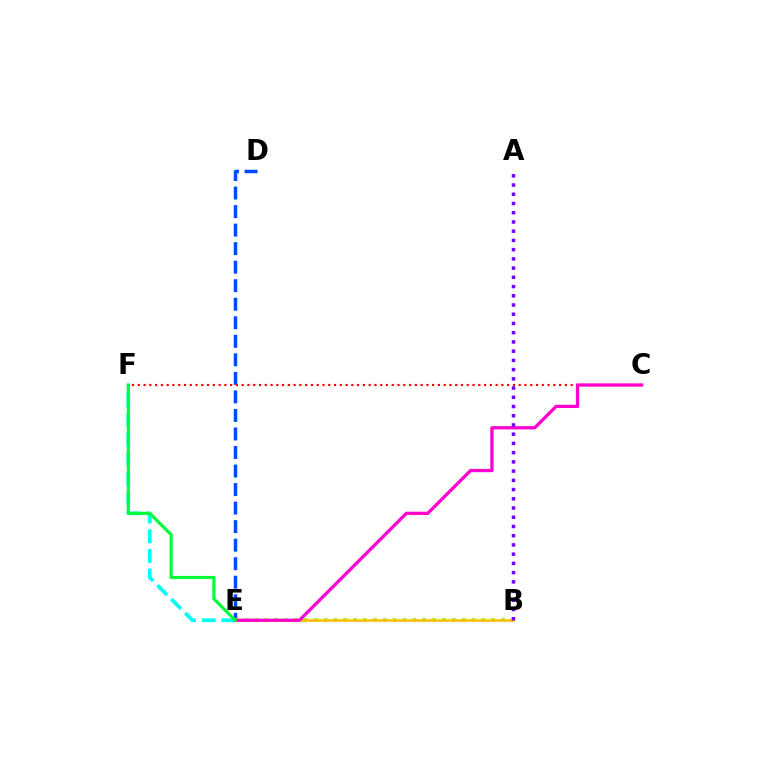{('D', 'E'): [{'color': '#004bff', 'line_style': 'dashed', 'thickness': 2.52}], ('B', 'E'): [{'color': '#84ff00', 'line_style': 'dotted', 'thickness': 2.68}, {'color': '#ffbd00', 'line_style': 'solid', 'thickness': 1.81}], ('E', 'F'): [{'color': '#00fff6', 'line_style': 'dashed', 'thickness': 2.67}, {'color': '#00ff39', 'line_style': 'solid', 'thickness': 2.28}], ('C', 'F'): [{'color': '#ff0000', 'line_style': 'dotted', 'thickness': 1.57}], ('C', 'E'): [{'color': '#ff00cf', 'line_style': 'solid', 'thickness': 2.35}], ('A', 'B'): [{'color': '#7200ff', 'line_style': 'dotted', 'thickness': 2.51}]}